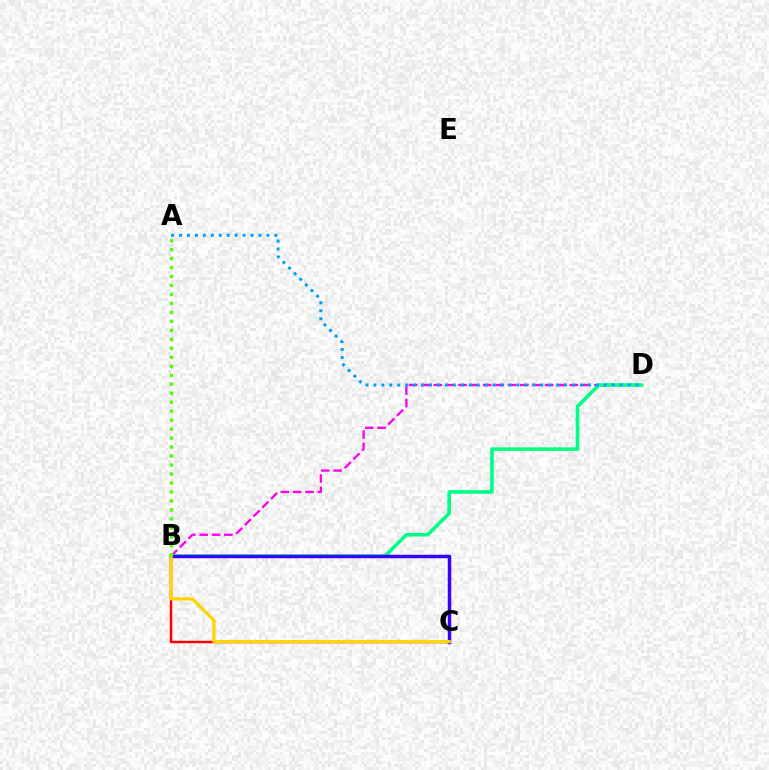{('B', 'C'): [{'color': '#ff0000', 'line_style': 'solid', 'thickness': 1.78}, {'color': '#3700ff', 'line_style': 'solid', 'thickness': 2.5}, {'color': '#ffd500', 'line_style': 'solid', 'thickness': 2.32}], ('B', 'D'): [{'color': '#ff00ed', 'line_style': 'dashed', 'thickness': 1.68}, {'color': '#00ff86', 'line_style': 'solid', 'thickness': 2.6}], ('A', 'D'): [{'color': '#009eff', 'line_style': 'dotted', 'thickness': 2.16}], ('A', 'B'): [{'color': '#4fff00', 'line_style': 'dotted', 'thickness': 2.44}]}